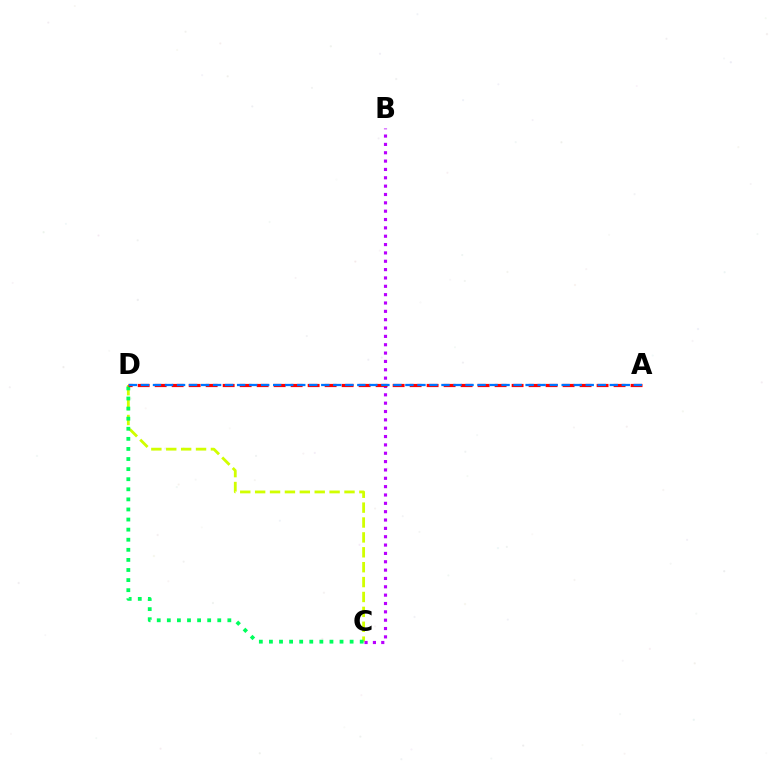{('C', 'D'): [{'color': '#d1ff00', 'line_style': 'dashed', 'thickness': 2.02}, {'color': '#00ff5c', 'line_style': 'dotted', 'thickness': 2.74}], ('B', 'C'): [{'color': '#b900ff', 'line_style': 'dotted', 'thickness': 2.27}], ('A', 'D'): [{'color': '#ff0000', 'line_style': 'dashed', 'thickness': 2.31}, {'color': '#0074ff', 'line_style': 'dashed', 'thickness': 1.63}]}